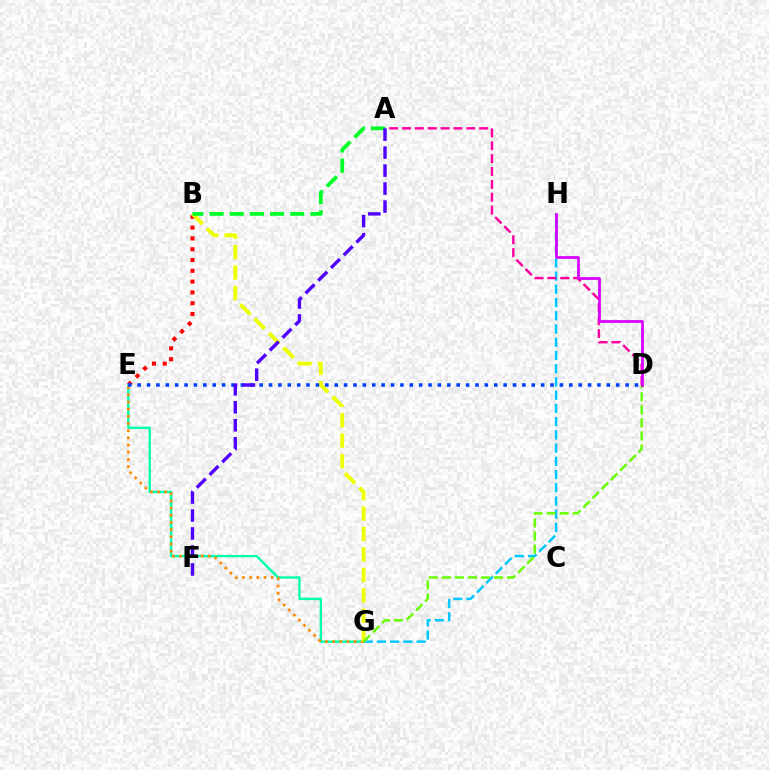{('B', 'E'): [{'color': '#ff0000', 'line_style': 'dotted', 'thickness': 2.94}], ('G', 'H'): [{'color': '#00c7ff', 'line_style': 'dashed', 'thickness': 1.8}], ('E', 'G'): [{'color': '#00ffaf', 'line_style': 'solid', 'thickness': 1.72}, {'color': '#ff8800', 'line_style': 'dotted', 'thickness': 1.95}], ('B', 'G'): [{'color': '#eeff00', 'line_style': 'dashed', 'thickness': 2.78}], ('D', 'G'): [{'color': '#66ff00', 'line_style': 'dashed', 'thickness': 1.77}], ('D', 'E'): [{'color': '#003fff', 'line_style': 'dotted', 'thickness': 2.55}], ('A', 'D'): [{'color': '#ff00a0', 'line_style': 'dashed', 'thickness': 1.75}], ('D', 'H'): [{'color': '#d600ff', 'line_style': 'solid', 'thickness': 1.97}], ('A', 'B'): [{'color': '#00ff27', 'line_style': 'dashed', 'thickness': 2.74}], ('A', 'F'): [{'color': '#4f00ff', 'line_style': 'dashed', 'thickness': 2.44}]}